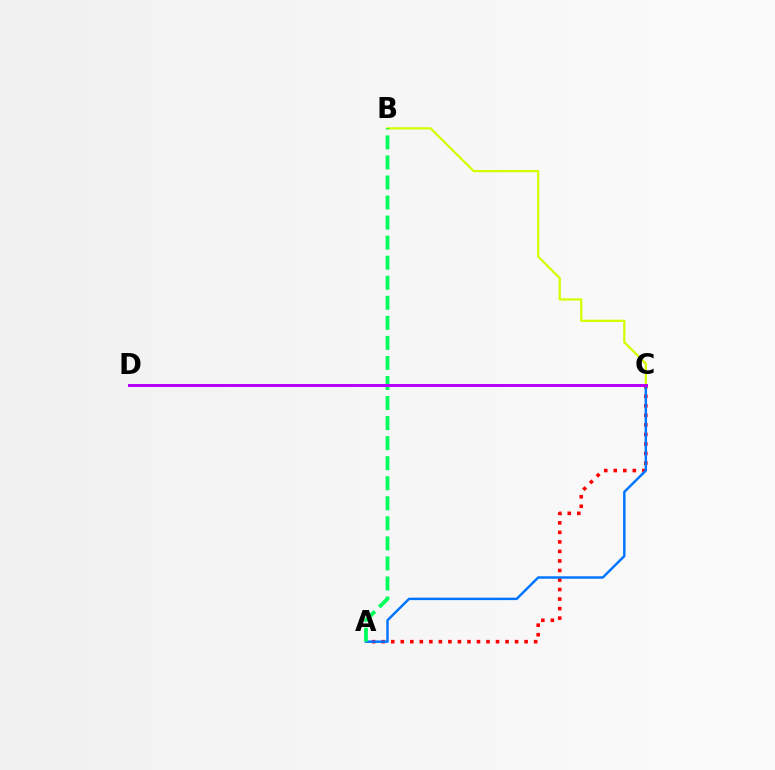{('A', 'C'): [{'color': '#ff0000', 'line_style': 'dotted', 'thickness': 2.59}, {'color': '#0074ff', 'line_style': 'solid', 'thickness': 1.76}], ('B', 'C'): [{'color': '#d1ff00', 'line_style': 'solid', 'thickness': 1.62}], ('A', 'B'): [{'color': '#00ff5c', 'line_style': 'dashed', 'thickness': 2.72}], ('C', 'D'): [{'color': '#b900ff', 'line_style': 'solid', 'thickness': 2.14}]}